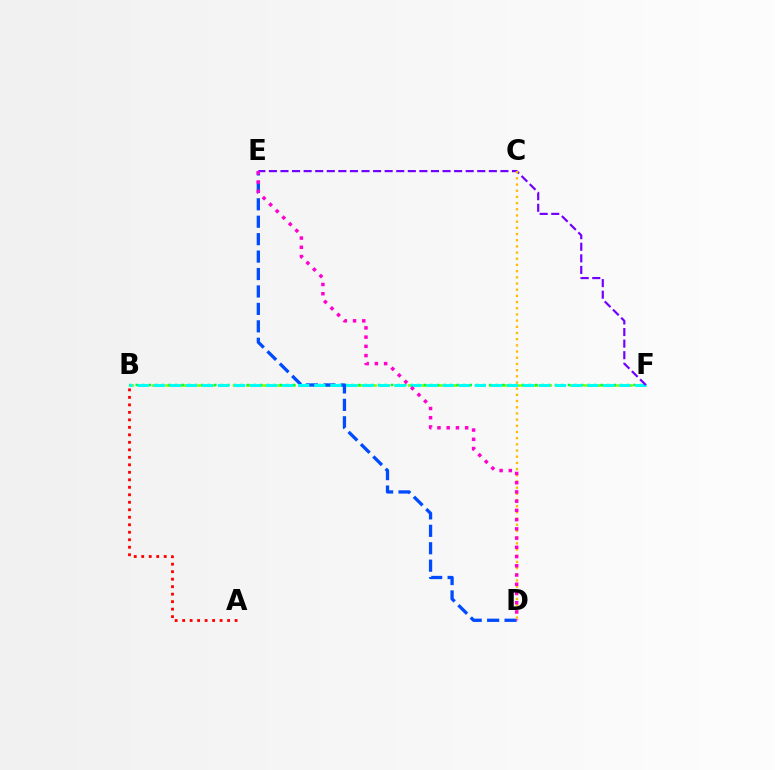{('B', 'F'): [{'color': '#84ff00', 'line_style': 'dashed', 'thickness': 1.83}, {'color': '#00ff39', 'line_style': 'dotted', 'thickness': 1.78}, {'color': '#00fff6', 'line_style': 'dashed', 'thickness': 2.18}], ('D', 'E'): [{'color': '#004bff', 'line_style': 'dashed', 'thickness': 2.37}, {'color': '#ff00cf', 'line_style': 'dotted', 'thickness': 2.51}], ('A', 'B'): [{'color': '#ff0000', 'line_style': 'dotted', 'thickness': 2.04}], ('E', 'F'): [{'color': '#7200ff', 'line_style': 'dashed', 'thickness': 1.57}], ('C', 'D'): [{'color': '#ffbd00', 'line_style': 'dotted', 'thickness': 1.68}]}